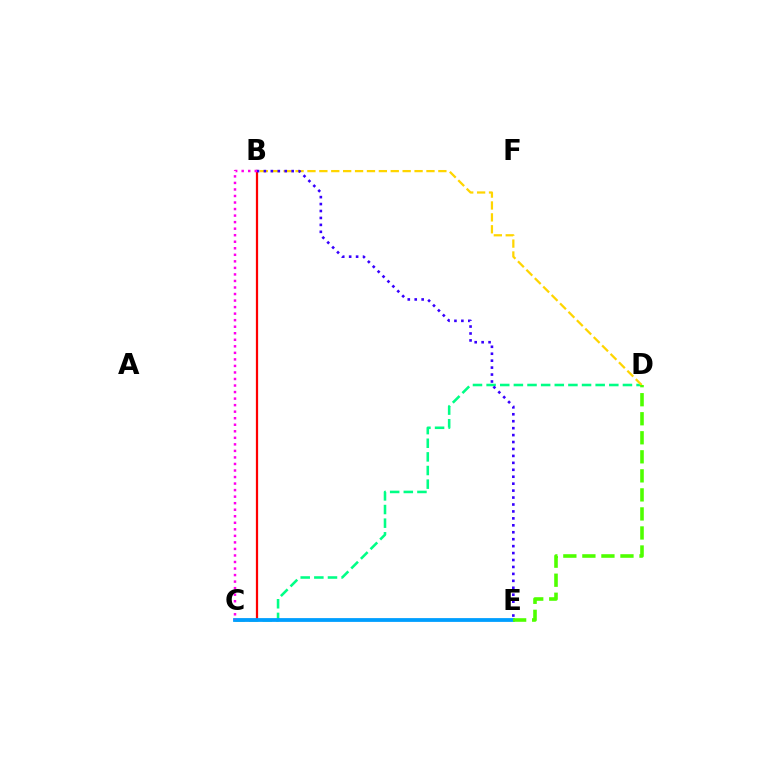{('C', 'D'): [{'color': '#00ff86', 'line_style': 'dashed', 'thickness': 1.85}], ('B', 'D'): [{'color': '#ffd500', 'line_style': 'dashed', 'thickness': 1.62}], ('B', 'C'): [{'color': '#ff0000', 'line_style': 'solid', 'thickness': 1.61}, {'color': '#ff00ed', 'line_style': 'dotted', 'thickness': 1.78}], ('C', 'E'): [{'color': '#009eff', 'line_style': 'solid', 'thickness': 2.73}], ('D', 'E'): [{'color': '#4fff00', 'line_style': 'dashed', 'thickness': 2.59}], ('B', 'E'): [{'color': '#3700ff', 'line_style': 'dotted', 'thickness': 1.89}]}